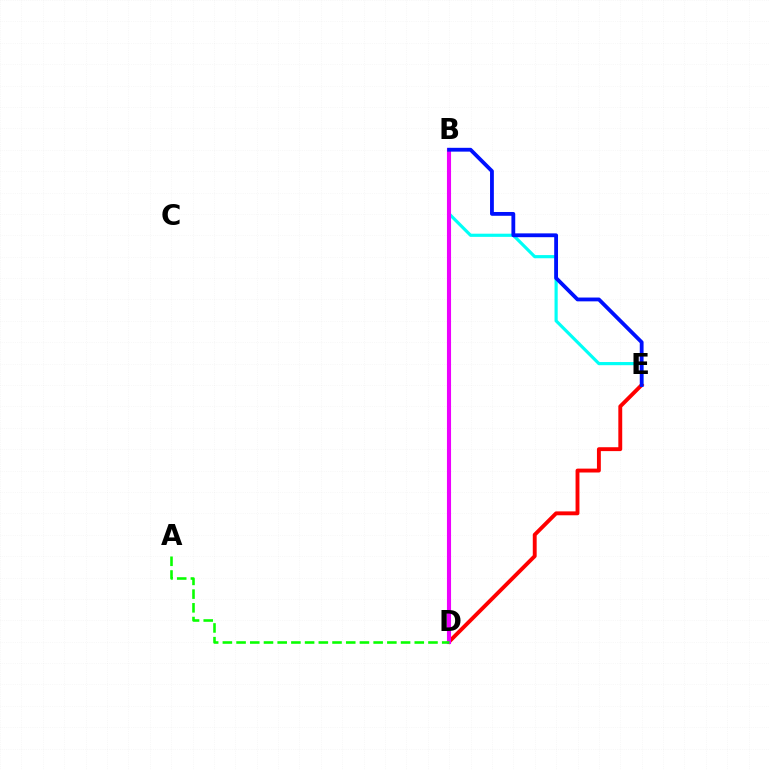{('B', 'D'): [{'color': '#fcf500', 'line_style': 'dashed', 'thickness': 1.83}, {'color': '#ee00ff', 'line_style': 'solid', 'thickness': 2.95}], ('B', 'E'): [{'color': '#00fff6', 'line_style': 'solid', 'thickness': 2.28}, {'color': '#0010ff', 'line_style': 'solid', 'thickness': 2.74}], ('D', 'E'): [{'color': '#ff0000', 'line_style': 'solid', 'thickness': 2.8}], ('A', 'D'): [{'color': '#08ff00', 'line_style': 'dashed', 'thickness': 1.86}]}